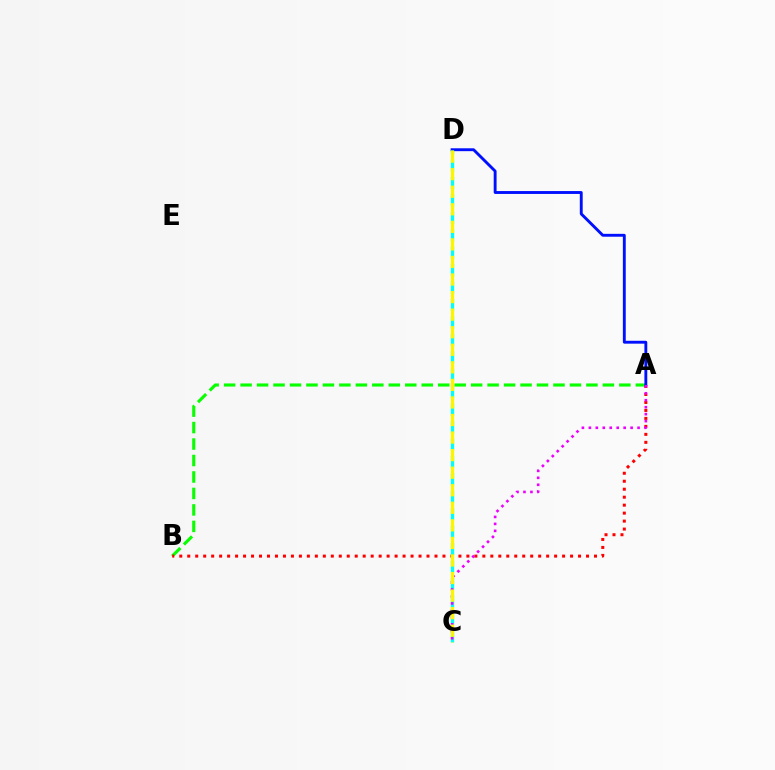{('A', 'B'): [{'color': '#08ff00', 'line_style': 'dashed', 'thickness': 2.24}, {'color': '#ff0000', 'line_style': 'dotted', 'thickness': 2.17}], ('A', 'D'): [{'color': '#0010ff', 'line_style': 'solid', 'thickness': 2.07}], ('C', 'D'): [{'color': '#00fff6', 'line_style': 'dashed', 'thickness': 2.37}, {'color': '#fcf500', 'line_style': 'dashed', 'thickness': 2.39}], ('A', 'C'): [{'color': '#ee00ff', 'line_style': 'dotted', 'thickness': 1.89}]}